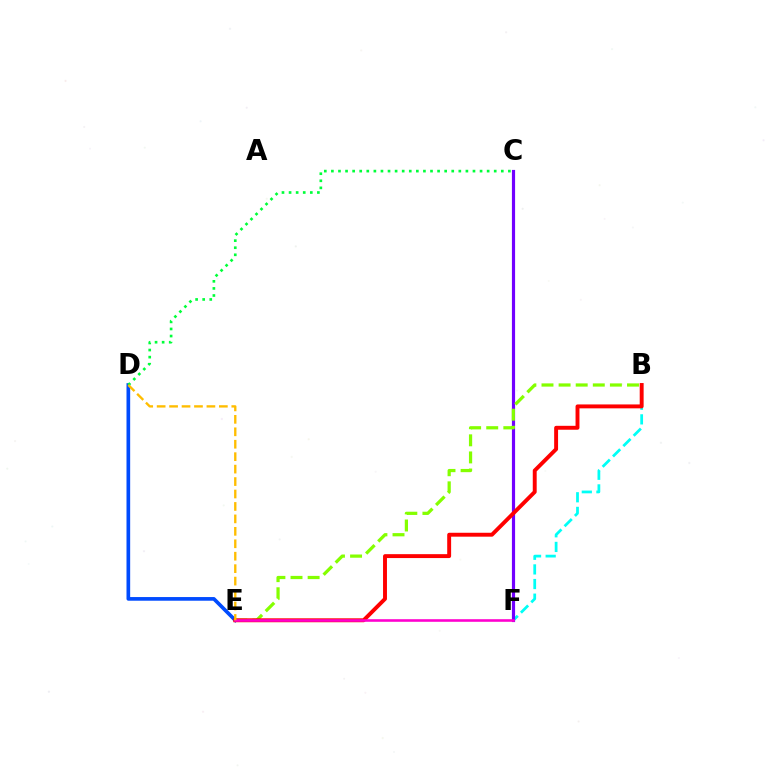{('B', 'F'): [{'color': '#00fff6', 'line_style': 'dashed', 'thickness': 1.99}], ('C', 'F'): [{'color': '#7200ff', 'line_style': 'solid', 'thickness': 2.29}], ('D', 'E'): [{'color': '#004bff', 'line_style': 'solid', 'thickness': 2.64}, {'color': '#ffbd00', 'line_style': 'dashed', 'thickness': 1.69}], ('B', 'E'): [{'color': '#84ff00', 'line_style': 'dashed', 'thickness': 2.32}, {'color': '#ff0000', 'line_style': 'solid', 'thickness': 2.82}], ('C', 'D'): [{'color': '#00ff39', 'line_style': 'dotted', 'thickness': 1.92}], ('E', 'F'): [{'color': '#ff00cf', 'line_style': 'solid', 'thickness': 1.87}]}